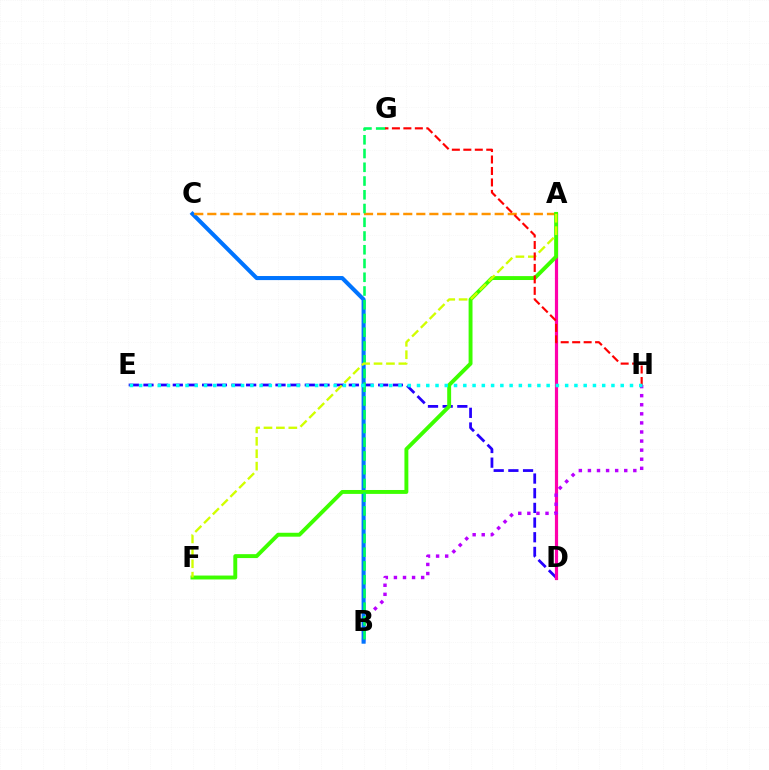{('D', 'E'): [{'color': '#2500ff', 'line_style': 'dashed', 'thickness': 1.99}], ('A', 'D'): [{'color': '#ff00ac', 'line_style': 'solid', 'thickness': 2.3}], ('B', 'H'): [{'color': '#b900ff', 'line_style': 'dotted', 'thickness': 2.47}], ('B', 'C'): [{'color': '#0074ff', 'line_style': 'solid', 'thickness': 2.93}], ('A', 'C'): [{'color': '#ff9400', 'line_style': 'dashed', 'thickness': 1.77}], ('A', 'F'): [{'color': '#3dff00', 'line_style': 'solid', 'thickness': 2.82}, {'color': '#d1ff00', 'line_style': 'dashed', 'thickness': 1.69}], ('B', 'G'): [{'color': '#00ff5c', 'line_style': 'dashed', 'thickness': 1.87}], ('G', 'H'): [{'color': '#ff0000', 'line_style': 'dashed', 'thickness': 1.56}], ('E', 'H'): [{'color': '#00fff6', 'line_style': 'dotted', 'thickness': 2.52}]}